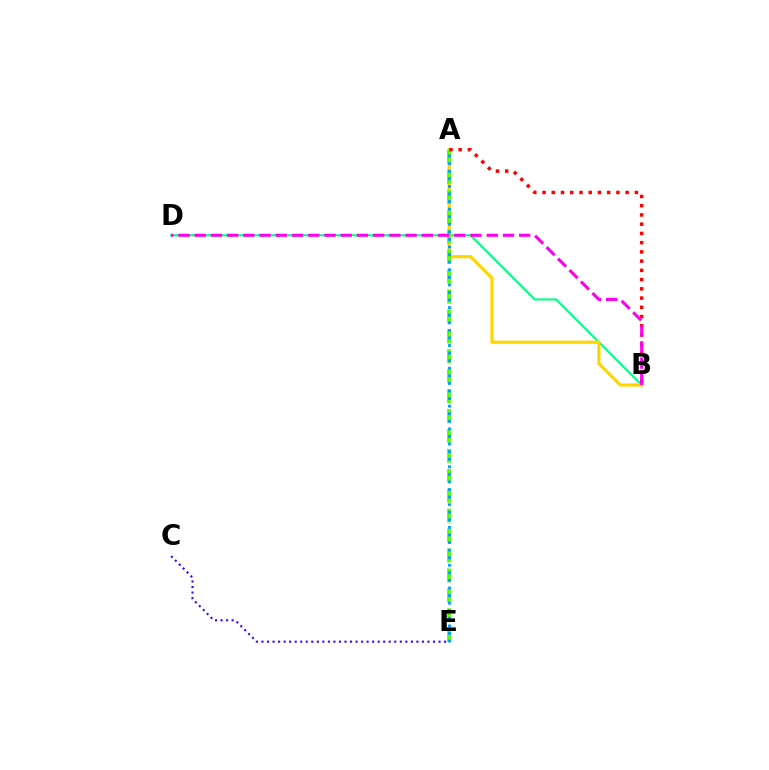{('B', 'D'): [{'color': '#00ff86', 'line_style': 'solid', 'thickness': 1.51}, {'color': '#ff00ed', 'line_style': 'dashed', 'thickness': 2.2}], ('A', 'B'): [{'color': '#ffd500', 'line_style': 'solid', 'thickness': 2.27}, {'color': '#ff0000', 'line_style': 'dotted', 'thickness': 2.51}], ('A', 'E'): [{'color': '#4fff00', 'line_style': 'dashed', 'thickness': 2.71}, {'color': '#009eff', 'line_style': 'dotted', 'thickness': 2.06}], ('C', 'E'): [{'color': '#3700ff', 'line_style': 'dotted', 'thickness': 1.5}]}